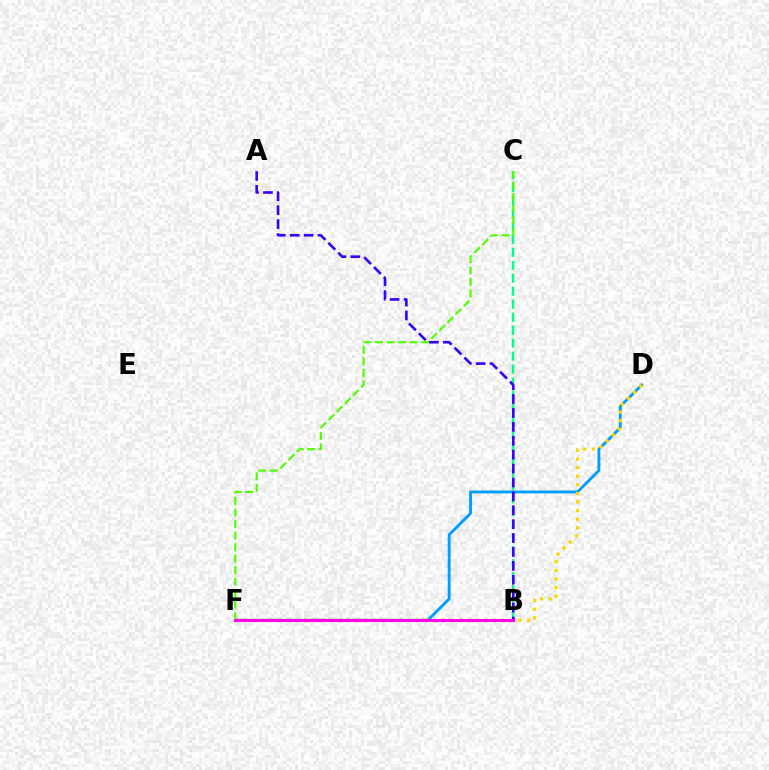{('D', 'F'): [{'color': '#009eff', 'line_style': 'solid', 'thickness': 2.08}, {'color': '#ffd500', 'line_style': 'dotted', 'thickness': 2.33}], ('B', 'F'): [{'color': '#ff0000', 'line_style': 'dotted', 'thickness': 2.33}, {'color': '#ff00ed', 'line_style': 'solid', 'thickness': 2.08}], ('B', 'C'): [{'color': '#00ff86', 'line_style': 'dashed', 'thickness': 1.76}], ('A', 'B'): [{'color': '#3700ff', 'line_style': 'dashed', 'thickness': 1.89}], ('C', 'F'): [{'color': '#4fff00', 'line_style': 'dashed', 'thickness': 1.56}]}